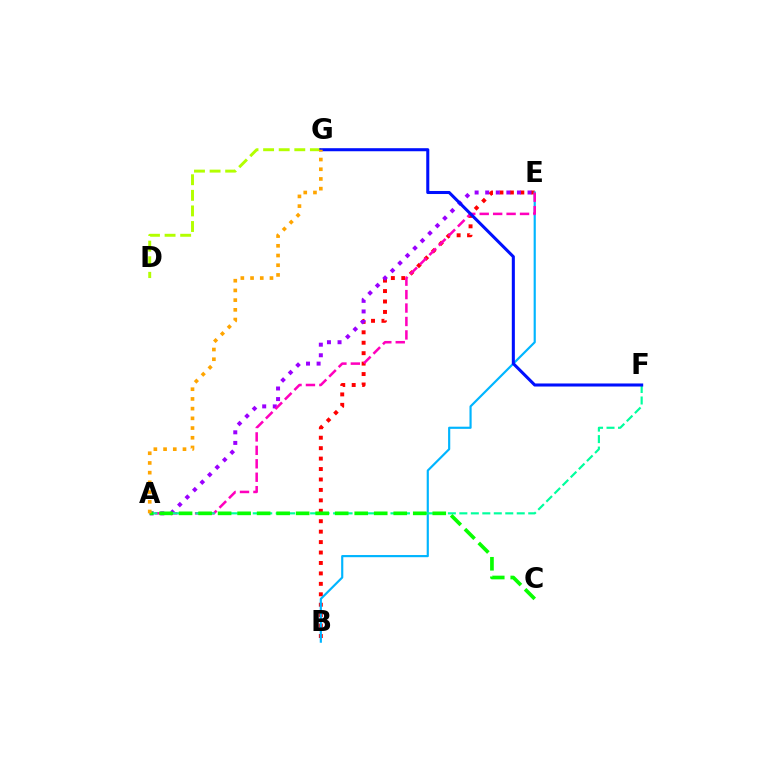{('B', 'E'): [{'color': '#ff0000', 'line_style': 'dotted', 'thickness': 2.84}, {'color': '#00b5ff', 'line_style': 'solid', 'thickness': 1.56}], ('D', 'G'): [{'color': '#b3ff00', 'line_style': 'dashed', 'thickness': 2.12}], ('A', 'E'): [{'color': '#9b00ff', 'line_style': 'dotted', 'thickness': 2.88}, {'color': '#ff00bd', 'line_style': 'dashed', 'thickness': 1.83}], ('A', 'F'): [{'color': '#00ff9d', 'line_style': 'dashed', 'thickness': 1.56}], ('A', 'C'): [{'color': '#08ff00', 'line_style': 'dashed', 'thickness': 2.65}], ('F', 'G'): [{'color': '#0010ff', 'line_style': 'solid', 'thickness': 2.2}], ('A', 'G'): [{'color': '#ffa500', 'line_style': 'dotted', 'thickness': 2.64}]}